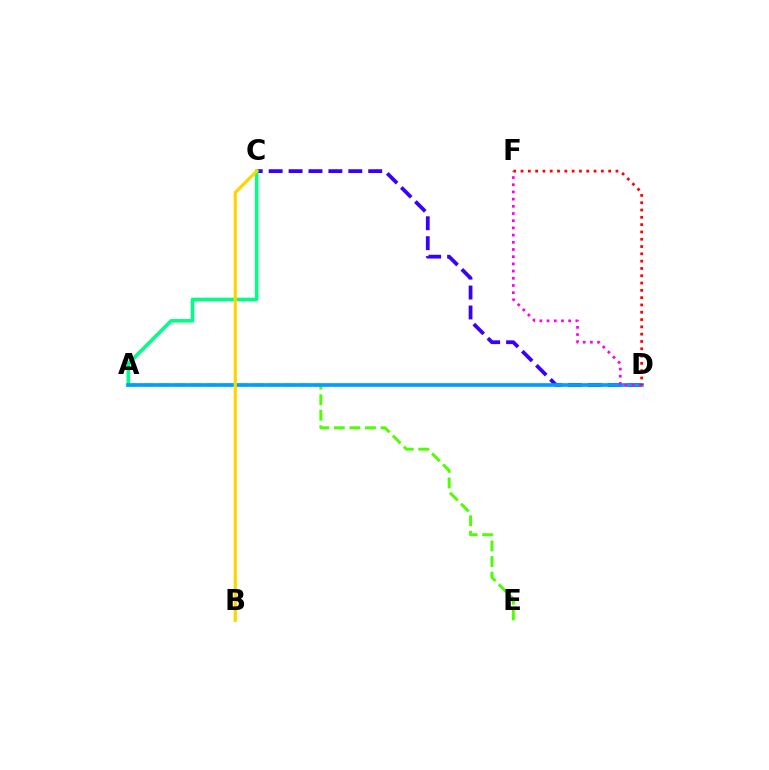{('C', 'D'): [{'color': '#3700ff', 'line_style': 'dashed', 'thickness': 2.7}], ('A', 'C'): [{'color': '#00ff86', 'line_style': 'solid', 'thickness': 2.56}], ('A', 'E'): [{'color': '#4fff00', 'line_style': 'dashed', 'thickness': 2.11}], ('A', 'D'): [{'color': '#009eff', 'line_style': 'solid', 'thickness': 2.64}], ('D', 'F'): [{'color': '#ff00ed', 'line_style': 'dotted', 'thickness': 1.95}, {'color': '#ff0000', 'line_style': 'dotted', 'thickness': 1.98}], ('B', 'C'): [{'color': '#ffd500', 'line_style': 'solid', 'thickness': 2.33}]}